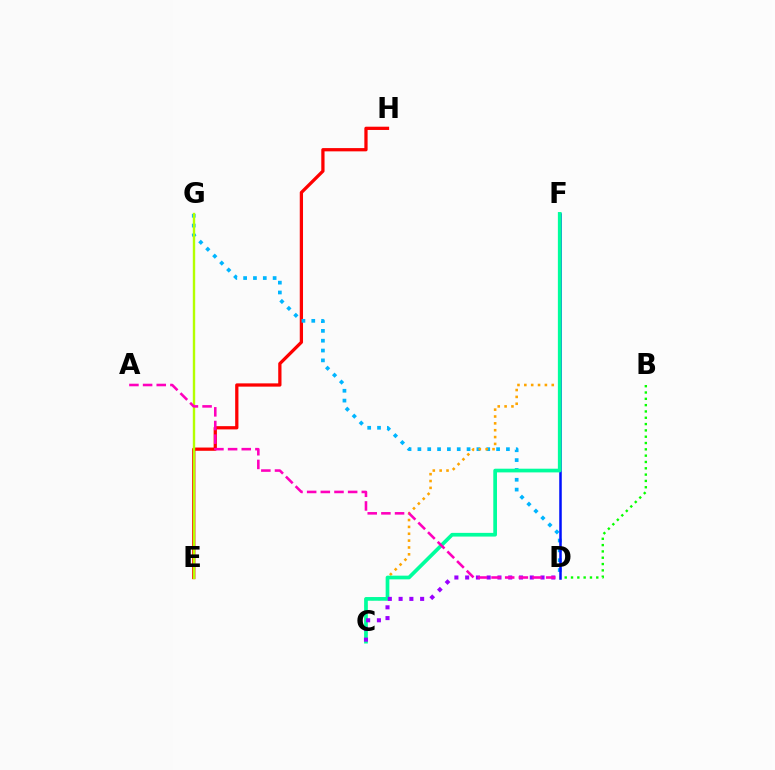{('B', 'D'): [{'color': '#08ff00', 'line_style': 'dotted', 'thickness': 1.72}], ('E', 'H'): [{'color': '#ff0000', 'line_style': 'solid', 'thickness': 2.35}], ('D', 'G'): [{'color': '#00b5ff', 'line_style': 'dotted', 'thickness': 2.67}], ('D', 'F'): [{'color': '#0010ff', 'line_style': 'solid', 'thickness': 1.82}], ('C', 'F'): [{'color': '#ffa500', 'line_style': 'dotted', 'thickness': 1.86}, {'color': '#00ff9d', 'line_style': 'solid', 'thickness': 2.66}], ('E', 'G'): [{'color': '#b3ff00', 'line_style': 'solid', 'thickness': 1.71}], ('C', 'D'): [{'color': '#9b00ff', 'line_style': 'dotted', 'thickness': 2.93}], ('A', 'D'): [{'color': '#ff00bd', 'line_style': 'dashed', 'thickness': 1.86}]}